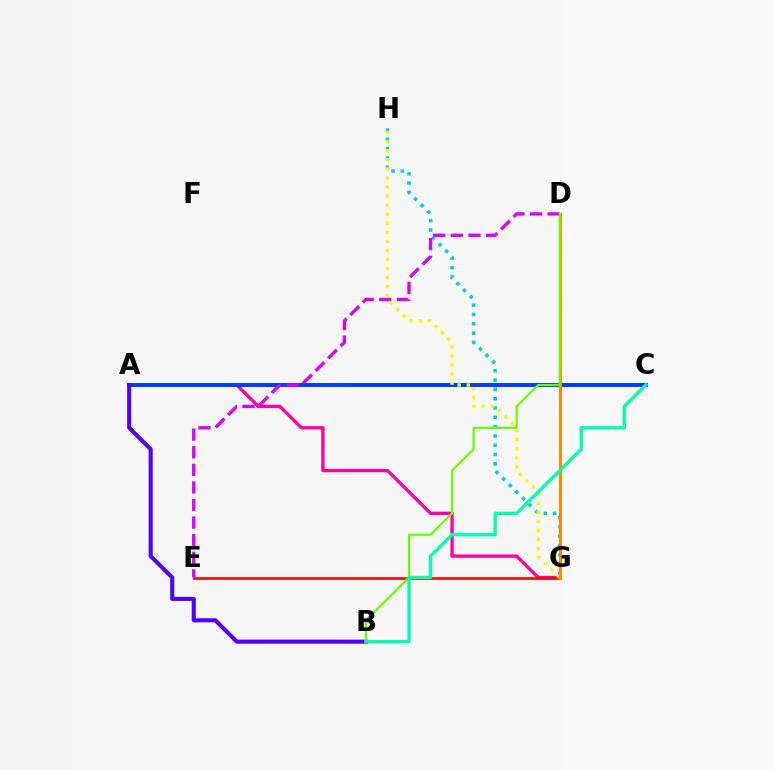{('A', 'G'): [{'color': '#ff00a0', 'line_style': 'solid', 'thickness': 2.38}], ('A', 'C'): [{'color': '#003fff', 'line_style': 'solid', 'thickness': 2.87}], ('G', 'H'): [{'color': '#00c7ff', 'line_style': 'dotted', 'thickness': 2.53}, {'color': '#eeff00', 'line_style': 'dotted', 'thickness': 2.46}], ('E', 'G'): [{'color': '#ff0000', 'line_style': 'solid', 'thickness': 1.88}], ('D', 'E'): [{'color': '#d600ff', 'line_style': 'dashed', 'thickness': 2.39}], ('D', 'G'): [{'color': '#00ff27', 'line_style': 'dashed', 'thickness': 1.92}, {'color': '#ff8800', 'line_style': 'solid', 'thickness': 2.13}], ('A', 'B'): [{'color': '#4f00ff', 'line_style': 'solid', 'thickness': 2.94}], ('B', 'D'): [{'color': '#66ff00', 'line_style': 'solid', 'thickness': 1.57}], ('B', 'C'): [{'color': '#00ffaf', 'line_style': 'solid', 'thickness': 2.38}]}